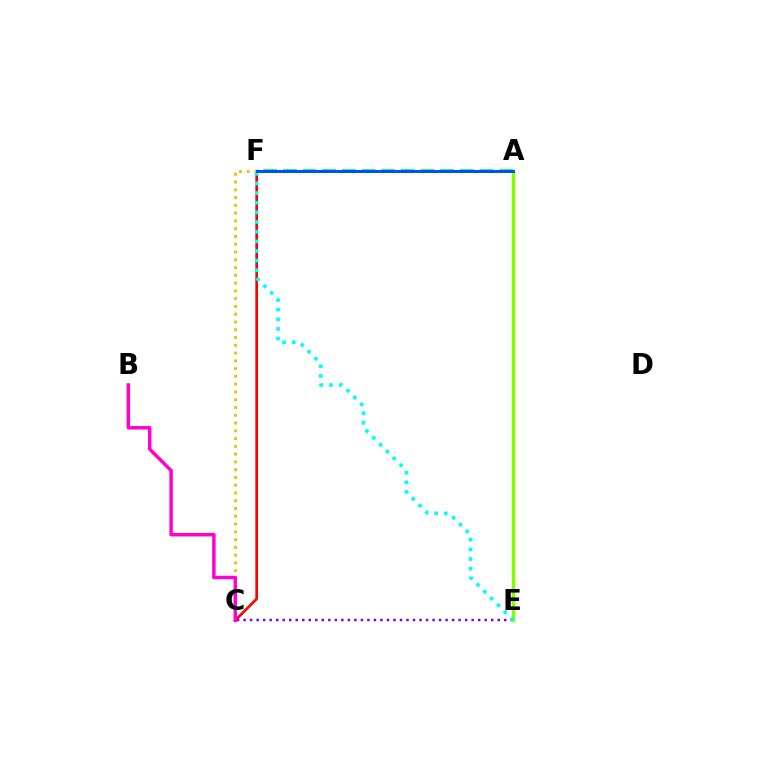{('C', 'F'): [{'color': '#ff0000', 'line_style': 'solid', 'thickness': 1.91}, {'color': '#ffbd00', 'line_style': 'dotted', 'thickness': 2.11}], ('C', 'E'): [{'color': '#7200ff', 'line_style': 'dotted', 'thickness': 1.77}], ('A', 'E'): [{'color': '#84ff00', 'line_style': 'solid', 'thickness': 2.51}], ('A', 'F'): [{'color': '#00ff39', 'line_style': 'dashed', 'thickness': 2.67}, {'color': '#004bff', 'line_style': 'solid', 'thickness': 2.11}], ('E', 'F'): [{'color': '#00fff6', 'line_style': 'dotted', 'thickness': 2.62}], ('B', 'C'): [{'color': '#ff00cf', 'line_style': 'solid', 'thickness': 2.49}]}